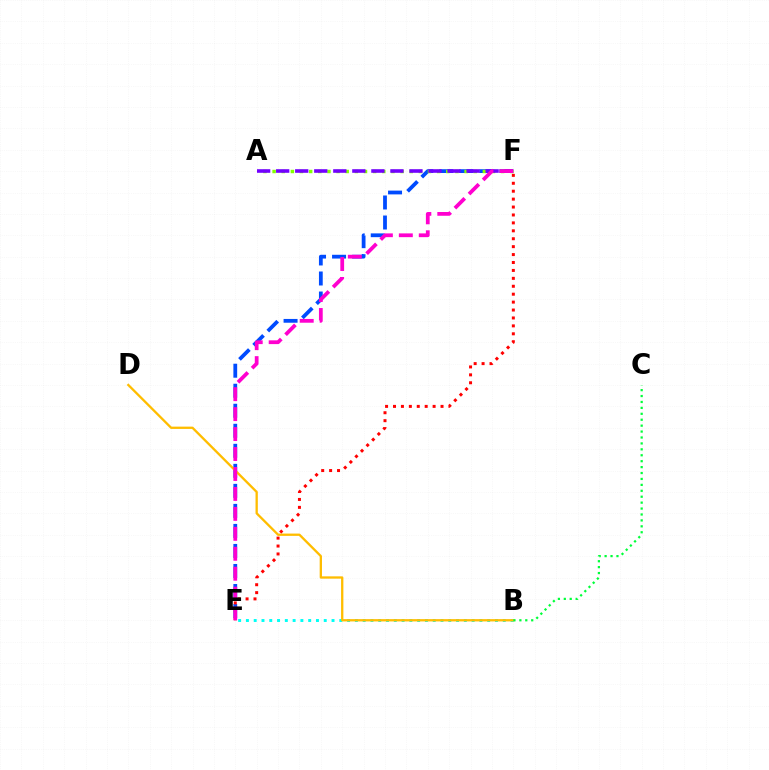{('E', 'F'): [{'color': '#004bff', 'line_style': 'dashed', 'thickness': 2.72}, {'color': '#ff0000', 'line_style': 'dotted', 'thickness': 2.15}, {'color': '#ff00cf', 'line_style': 'dashed', 'thickness': 2.71}], ('B', 'E'): [{'color': '#00fff6', 'line_style': 'dotted', 'thickness': 2.11}], ('A', 'F'): [{'color': '#84ff00', 'line_style': 'dotted', 'thickness': 2.48}, {'color': '#7200ff', 'line_style': 'dashed', 'thickness': 2.59}], ('B', 'D'): [{'color': '#ffbd00', 'line_style': 'solid', 'thickness': 1.66}], ('B', 'C'): [{'color': '#00ff39', 'line_style': 'dotted', 'thickness': 1.61}]}